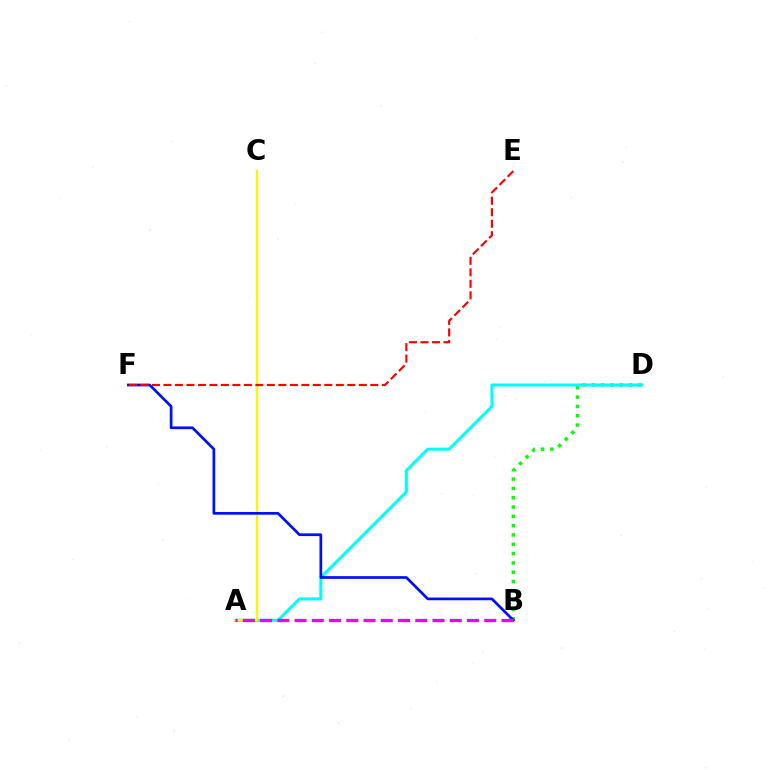{('B', 'D'): [{'color': '#08ff00', 'line_style': 'dotted', 'thickness': 2.53}], ('A', 'D'): [{'color': '#00fff6', 'line_style': 'solid', 'thickness': 2.18}], ('A', 'C'): [{'color': '#fcf500', 'line_style': 'solid', 'thickness': 1.64}], ('B', 'F'): [{'color': '#0010ff', 'line_style': 'solid', 'thickness': 1.96}], ('A', 'B'): [{'color': '#ee00ff', 'line_style': 'dashed', 'thickness': 2.34}], ('E', 'F'): [{'color': '#ff0000', 'line_style': 'dashed', 'thickness': 1.56}]}